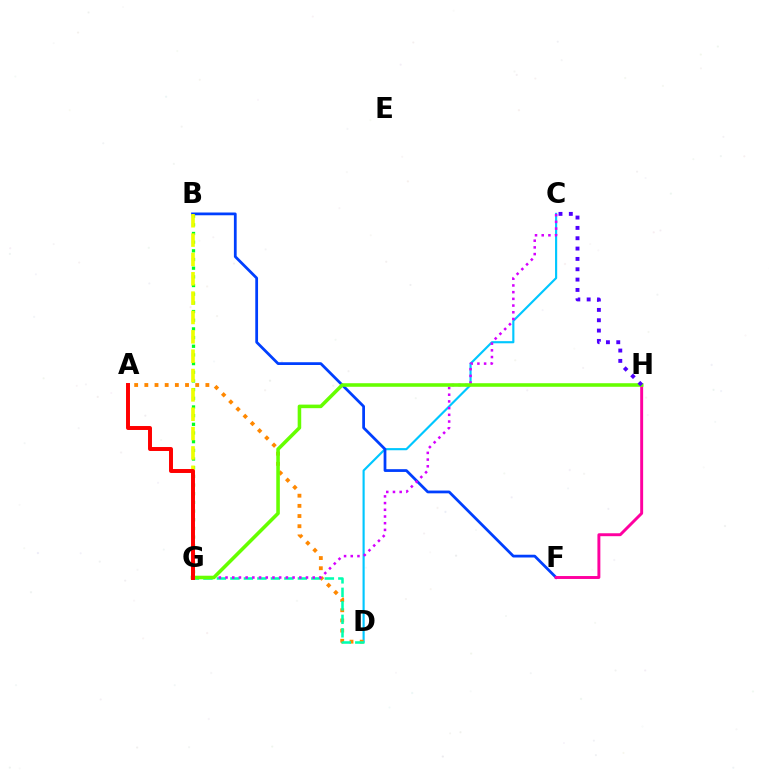{('C', 'D'): [{'color': '#00c7ff', 'line_style': 'solid', 'thickness': 1.55}], ('A', 'D'): [{'color': '#ff8800', 'line_style': 'dotted', 'thickness': 2.76}], ('B', 'G'): [{'color': '#00ff27', 'line_style': 'dotted', 'thickness': 2.36}, {'color': '#eeff00', 'line_style': 'dashed', 'thickness': 2.63}], ('B', 'F'): [{'color': '#003fff', 'line_style': 'solid', 'thickness': 1.99}], ('D', 'G'): [{'color': '#00ffaf', 'line_style': 'dashed', 'thickness': 1.83}], ('F', 'H'): [{'color': '#ff00a0', 'line_style': 'solid', 'thickness': 2.11}], ('C', 'G'): [{'color': '#d600ff', 'line_style': 'dotted', 'thickness': 1.82}], ('G', 'H'): [{'color': '#66ff00', 'line_style': 'solid', 'thickness': 2.56}], ('C', 'H'): [{'color': '#4f00ff', 'line_style': 'dotted', 'thickness': 2.81}], ('A', 'G'): [{'color': '#ff0000', 'line_style': 'solid', 'thickness': 2.85}]}